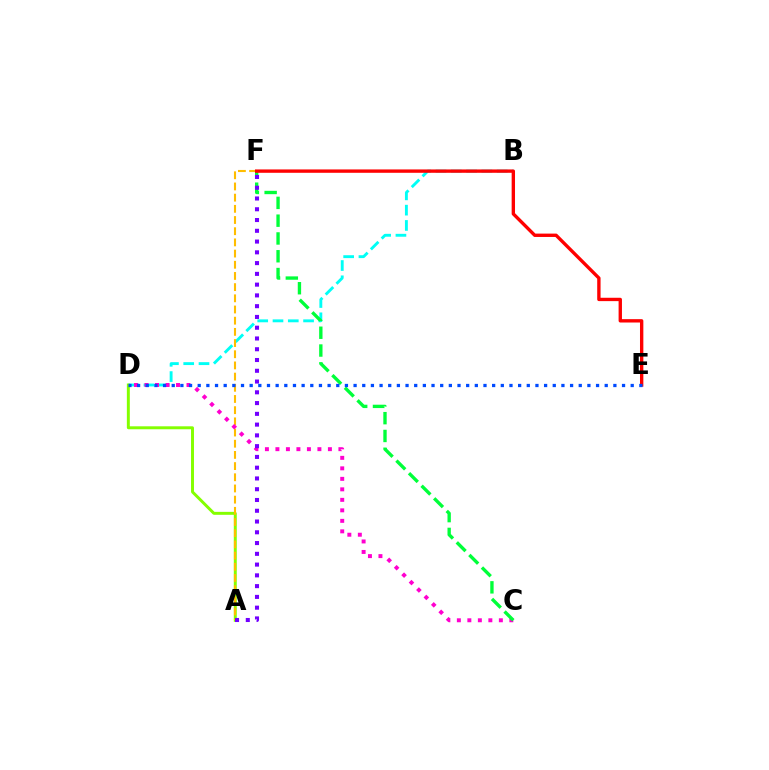{('B', 'D'): [{'color': '#00fff6', 'line_style': 'dashed', 'thickness': 2.08}], ('A', 'D'): [{'color': '#84ff00', 'line_style': 'solid', 'thickness': 2.13}], ('A', 'F'): [{'color': '#ffbd00', 'line_style': 'dashed', 'thickness': 1.52}, {'color': '#7200ff', 'line_style': 'dotted', 'thickness': 2.93}], ('C', 'D'): [{'color': '#ff00cf', 'line_style': 'dotted', 'thickness': 2.85}], ('C', 'F'): [{'color': '#00ff39', 'line_style': 'dashed', 'thickness': 2.42}], ('E', 'F'): [{'color': '#ff0000', 'line_style': 'solid', 'thickness': 2.42}], ('D', 'E'): [{'color': '#004bff', 'line_style': 'dotted', 'thickness': 2.35}]}